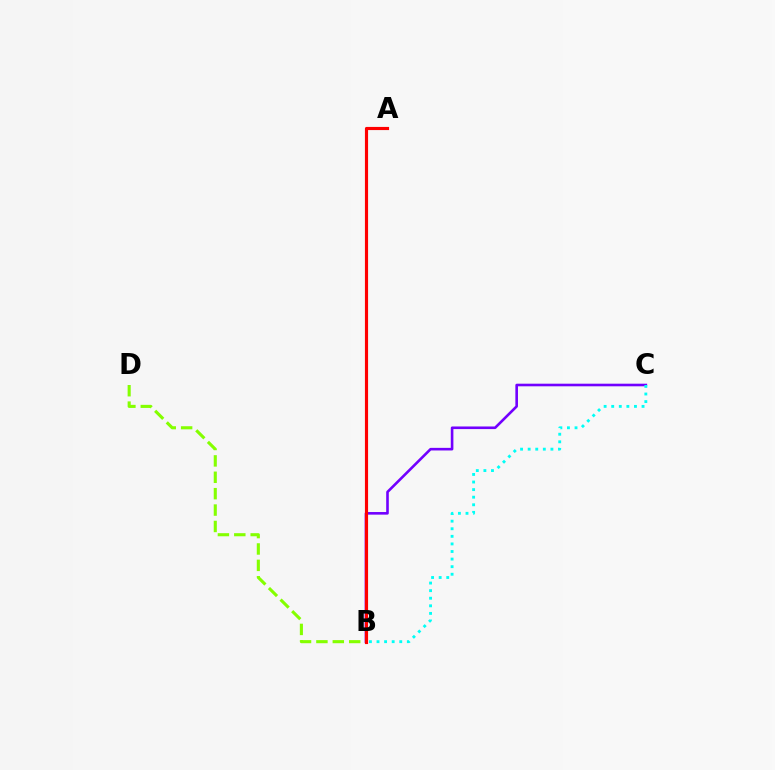{('B', 'D'): [{'color': '#84ff00', 'line_style': 'dashed', 'thickness': 2.23}], ('B', 'C'): [{'color': '#7200ff', 'line_style': 'solid', 'thickness': 1.88}, {'color': '#00fff6', 'line_style': 'dotted', 'thickness': 2.06}], ('A', 'B'): [{'color': '#ff0000', 'line_style': 'solid', 'thickness': 2.27}]}